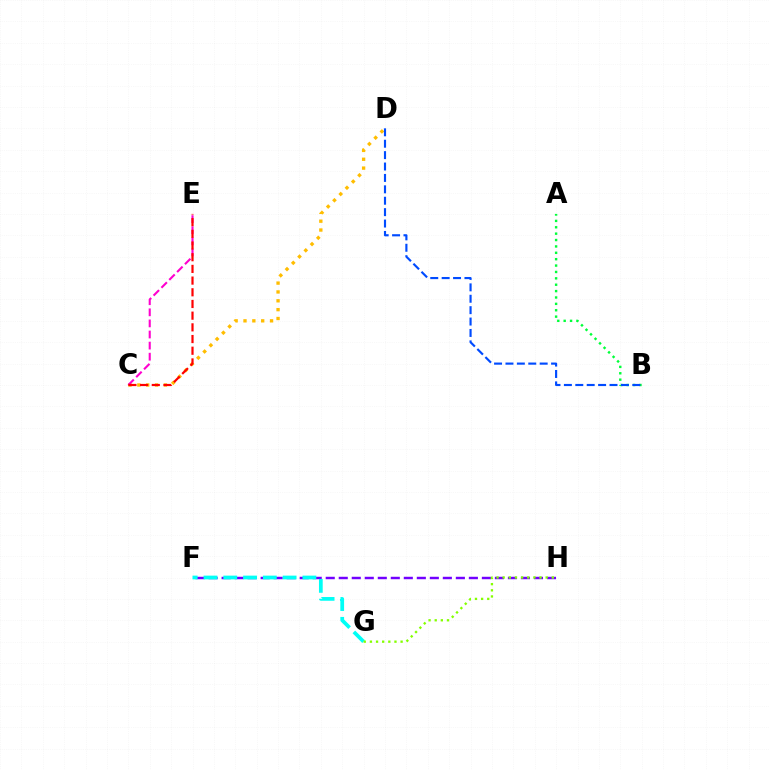{('C', 'D'): [{'color': '#ffbd00', 'line_style': 'dotted', 'thickness': 2.4}], ('C', 'E'): [{'color': '#ff00cf', 'line_style': 'dashed', 'thickness': 1.51}, {'color': '#ff0000', 'line_style': 'dashed', 'thickness': 1.59}], ('F', 'H'): [{'color': '#7200ff', 'line_style': 'dashed', 'thickness': 1.77}], ('F', 'G'): [{'color': '#00fff6', 'line_style': 'dashed', 'thickness': 2.69}], ('A', 'B'): [{'color': '#00ff39', 'line_style': 'dotted', 'thickness': 1.73}], ('B', 'D'): [{'color': '#004bff', 'line_style': 'dashed', 'thickness': 1.55}], ('G', 'H'): [{'color': '#84ff00', 'line_style': 'dotted', 'thickness': 1.67}]}